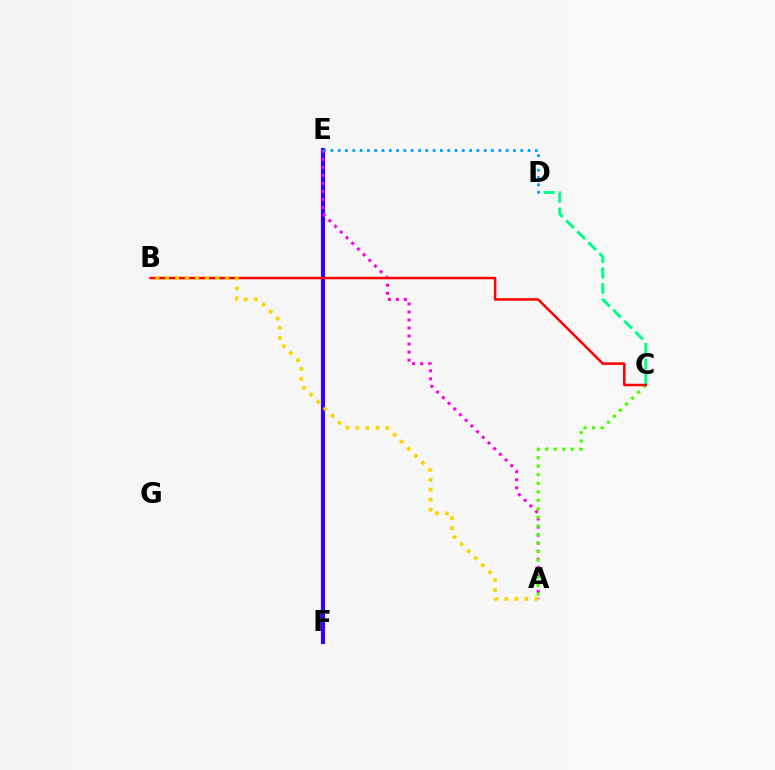{('E', 'F'): [{'color': '#3700ff', 'line_style': 'solid', 'thickness': 2.98}], ('C', 'D'): [{'color': '#00ff86', 'line_style': 'dashed', 'thickness': 2.12}], ('A', 'E'): [{'color': '#ff00ed', 'line_style': 'dotted', 'thickness': 2.18}], ('A', 'C'): [{'color': '#4fff00', 'line_style': 'dotted', 'thickness': 2.32}], ('D', 'E'): [{'color': '#009eff', 'line_style': 'dotted', 'thickness': 1.98}], ('B', 'C'): [{'color': '#ff0000', 'line_style': 'solid', 'thickness': 1.81}], ('A', 'B'): [{'color': '#ffd500', 'line_style': 'dotted', 'thickness': 2.71}]}